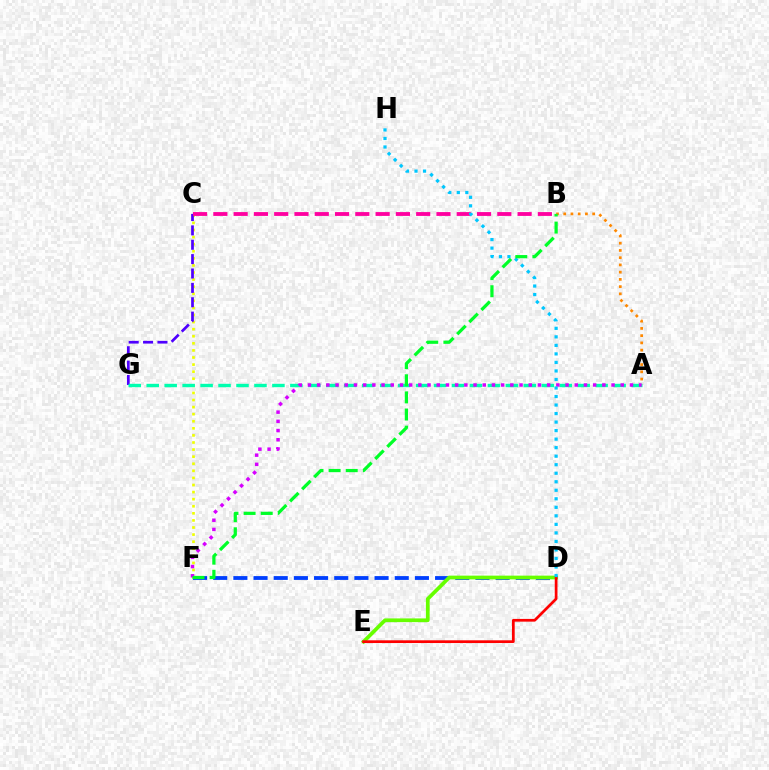{('C', 'F'): [{'color': '#eeff00', 'line_style': 'dotted', 'thickness': 1.92}], ('C', 'G'): [{'color': '#4f00ff', 'line_style': 'dashed', 'thickness': 1.95}], ('A', 'B'): [{'color': '#ff8800', 'line_style': 'dotted', 'thickness': 1.97}], ('A', 'G'): [{'color': '#00ffaf', 'line_style': 'dashed', 'thickness': 2.44}], ('D', 'F'): [{'color': '#003fff', 'line_style': 'dashed', 'thickness': 2.74}], ('D', 'E'): [{'color': '#66ff00', 'line_style': 'solid', 'thickness': 2.68}, {'color': '#ff0000', 'line_style': 'solid', 'thickness': 1.96}], ('B', 'C'): [{'color': '#ff00a0', 'line_style': 'dashed', 'thickness': 2.76}], ('A', 'F'): [{'color': '#d600ff', 'line_style': 'dotted', 'thickness': 2.5}], ('D', 'H'): [{'color': '#00c7ff', 'line_style': 'dotted', 'thickness': 2.32}], ('B', 'F'): [{'color': '#00ff27', 'line_style': 'dashed', 'thickness': 2.33}]}